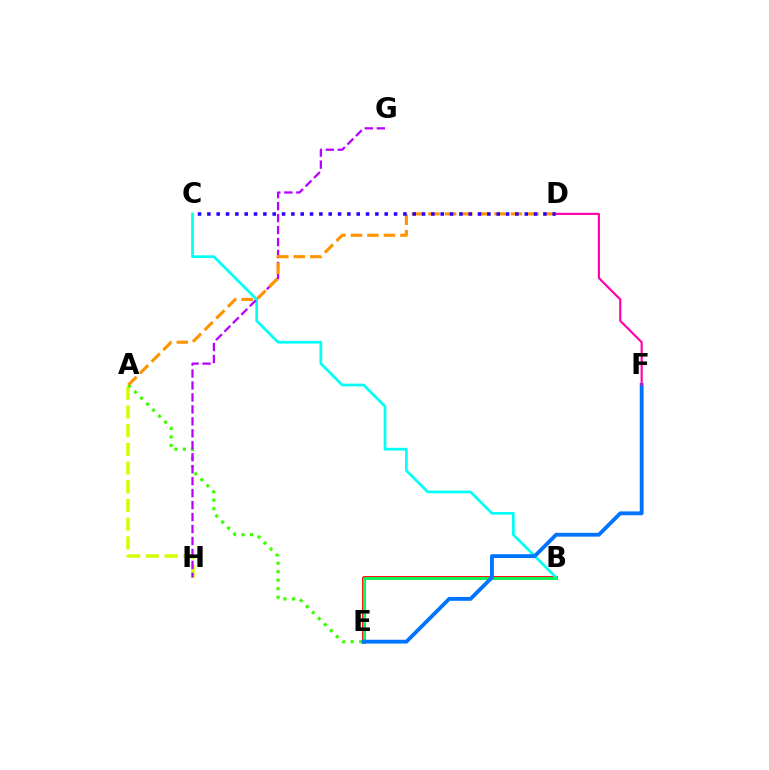{('A', 'H'): [{'color': '#d1ff00', 'line_style': 'dashed', 'thickness': 2.54}], ('B', 'E'): [{'color': '#ff0000', 'line_style': 'solid', 'thickness': 2.74}, {'color': '#00ff5c', 'line_style': 'solid', 'thickness': 2.04}], ('A', 'E'): [{'color': '#3dff00', 'line_style': 'dotted', 'thickness': 2.31}], ('B', 'C'): [{'color': '#00fff6', 'line_style': 'solid', 'thickness': 1.95}], ('G', 'H'): [{'color': '#b900ff', 'line_style': 'dashed', 'thickness': 1.63}], ('A', 'D'): [{'color': '#ff9400', 'line_style': 'dashed', 'thickness': 2.24}], ('C', 'D'): [{'color': '#2500ff', 'line_style': 'dotted', 'thickness': 2.54}], ('E', 'F'): [{'color': '#0074ff', 'line_style': 'solid', 'thickness': 2.76}], ('D', 'F'): [{'color': '#ff00ac', 'line_style': 'solid', 'thickness': 1.55}]}